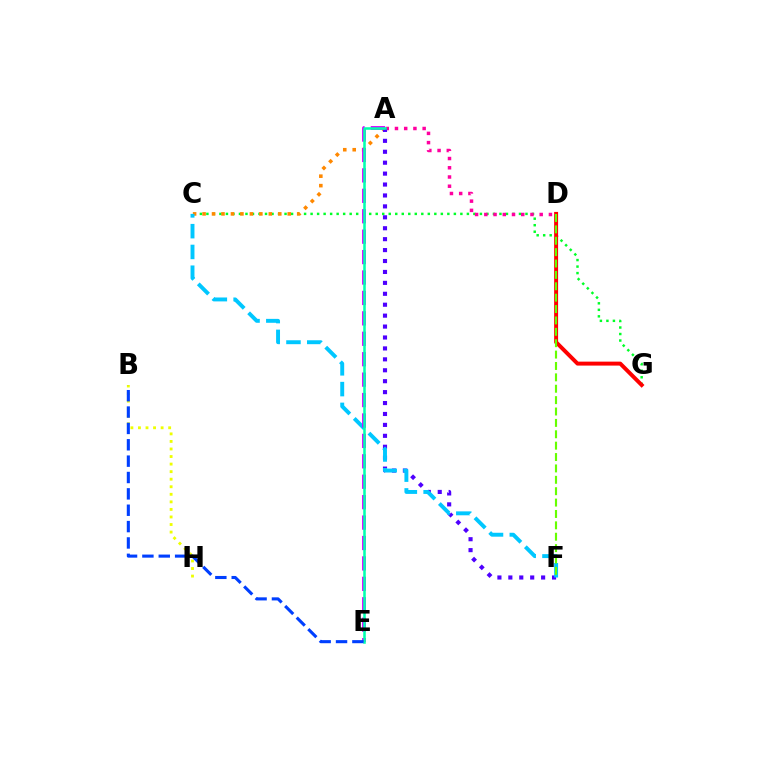{('C', 'G'): [{'color': '#00ff27', 'line_style': 'dotted', 'thickness': 1.77}], ('A', 'C'): [{'color': '#ff8800', 'line_style': 'dotted', 'thickness': 2.57}], ('A', 'D'): [{'color': '#ff00a0', 'line_style': 'dotted', 'thickness': 2.51}], ('A', 'F'): [{'color': '#4f00ff', 'line_style': 'dotted', 'thickness': 2.97}], ('C', 'F'): [{'color': '#00c7ff', 'line_style': 'dashed', 'thickness': 2.82}], ('A', 'E'): [{'color': '#d600ff', 'line_style': 'dashed', 'thickness': 2.77}, {'color': '#00ffaf', 'line_style': 'solid', 'thickness': 1.83}], ('B', 'H'): [{'color': '#eeff00', 'line_style': 'dotted', 'thickness': 2.05}], ('D', 'G'): [{'color': '#ff0000', 'line_style': 'solid', 'thickness': 2.85}], ('B', 'E'): [{'color': '#003fff', 'line_style': 'dashed', 'thickness': 2.22}], ('D', 'F'): [{'color': '#66ff00', 'line_style': 'dashed', 'thickness': 1.55}]}